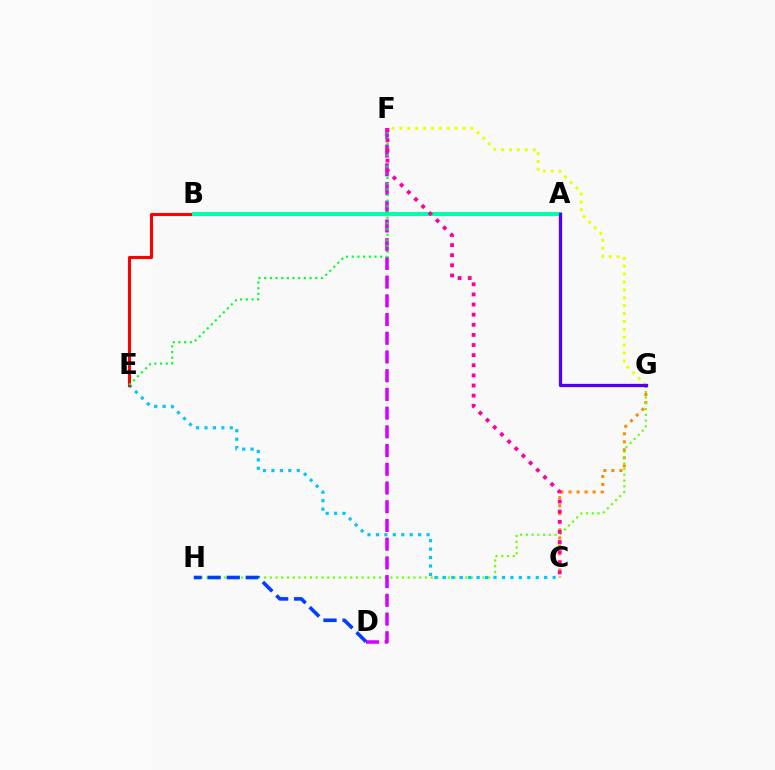{('C', 'G'): [{'color': '#ff8800', 'line_style': 'dotted', 'thickness': 2.18}], ('G', 'H'): [{'color': '#66ff00', 'line_style': 'dotted', 'thickness': 1.56}], ('C', 'E'): [{'color': '#00c7ff', 'line_style': 'dotted', 'thickness': 2.29}], ('F', 'G'): [{'color': '#eeff00', 'line_style': 'dotted', 'thickness': 2.14}], ('D', 'F'): [{'color': '#d600ff', 'line_style': 'dashed', 'thickness': 2.54}], ('B', 'E'): [{'color': '#ff0000', 'line_style': 'solid', 'thickness': 2.22}], ('D', 'H'): [{'color': '#003fff', 'line_style': 'dashed', 'thickness': 2.59}], ('A', 'B'): [{'color': '#00ffaf', 'line_style': 'solid', 'thickness': 2.91}], ('E', 'F'): [{'color': '#00ff27', 'line_style': 'dotted', 'thickness': 1.54}], ('A', 'G'): [{'color': '#4f00ff', 'line_style': 'solid', 'thickness': 2.34}], ('C', 'F'): [{'color': '#ff00a0', 'line_style': 'dotted', 'thickness': 2.75}]}